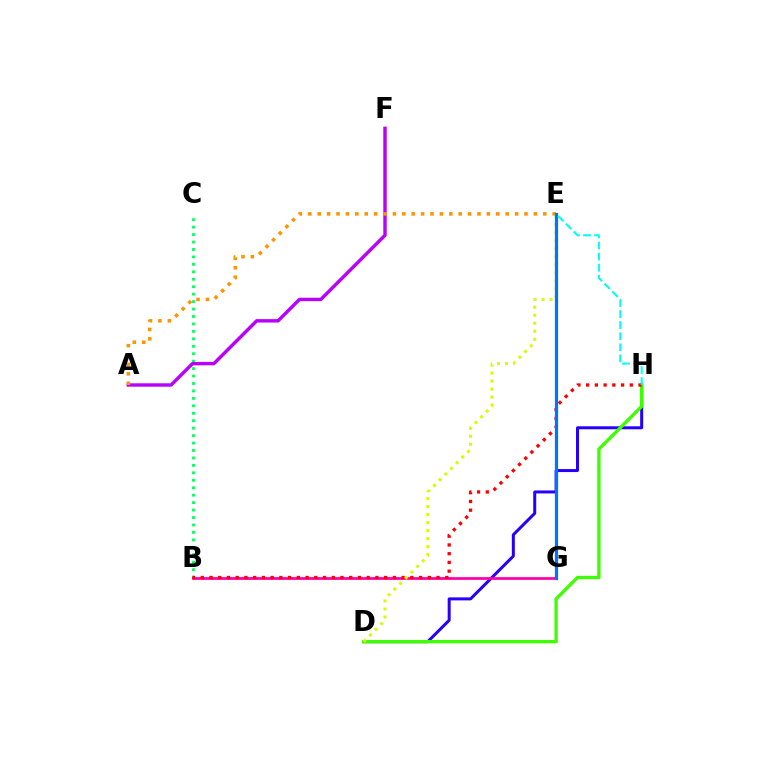{('D', 'H'): [{'color': '#2500ff', 'line_style': 'solid', 'thickness': 2.16}, {'color': '#3dff00', 'line_style': 'solid', 'thickness': 2.39}], ('B', 'C'): [{'color': '#00ff5c', 'line_style': 'dotted', 'thickness': 2.02}], ('B', 'G'): [{'color': '#ff00ac', 'line_style': 'solid', 'thickness': 1.98}], ('A', 'F'): [{'color': '#b900ff', 'line_style': 'solid', 'thickness': 2.45}], ('B', 'H'): [{'color': '#ff0000', 'line_style': 'dotted', 'thickness': 2.37}], ('A', 'E'): [{'color': '#ff9400', 'line_style': 'dotted', 'thickness': 2.55}], ('D', 'E'): [{'color': '#d1ff00', 'line_style': 'dotted', 'thickness': 2.18}], ('E', 'G'): [{'color': '#0074ff', 'line_style': 'solid', 'thickness': 2.32}], ('E', 'H'): [{'color': '#00fff6', 'line_style': 'dashed', 'thickness': 1.5}]}